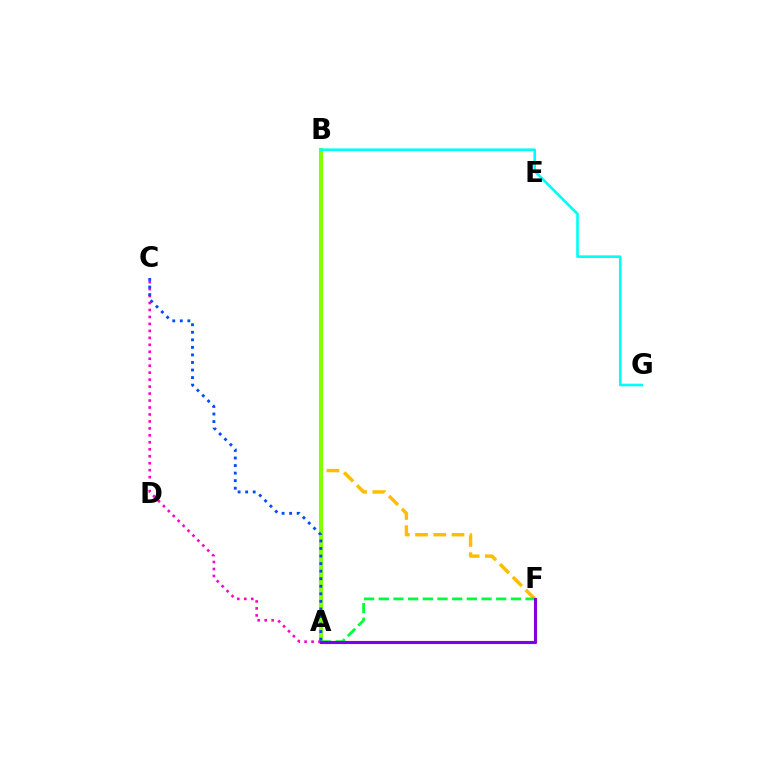{('B', 'F'): [{'color': '#ffbd00', 'line_style': 'dashed', 'thickness': 2.48}], ('A', 'B'): [{'color': '#84ff00', 'line_style': 'solid', 'thickness': 2.95}], ('A', 'C'): [{'color': '#ff00cf', 'line_style': 'dotted', 'thickness': 1.89}, {'color': '#004bff', 'line_style': 'dotted', 'thickness': 2.05}], ('A', 'F'): [{'color': '#00ff39', 'line_style': 'dashed', 'thickness': 1.99}, {'color': '#ff0000', 'line_style': 'solid', 'thickness': 2.26}, {'color': '#7200ff', 'line_style': 'solid', 'thickness': 1.96}], ('B', 'G'): [{'color': '#00fff6', 'line_style': 'solid', 'thickness': 1.9}]}